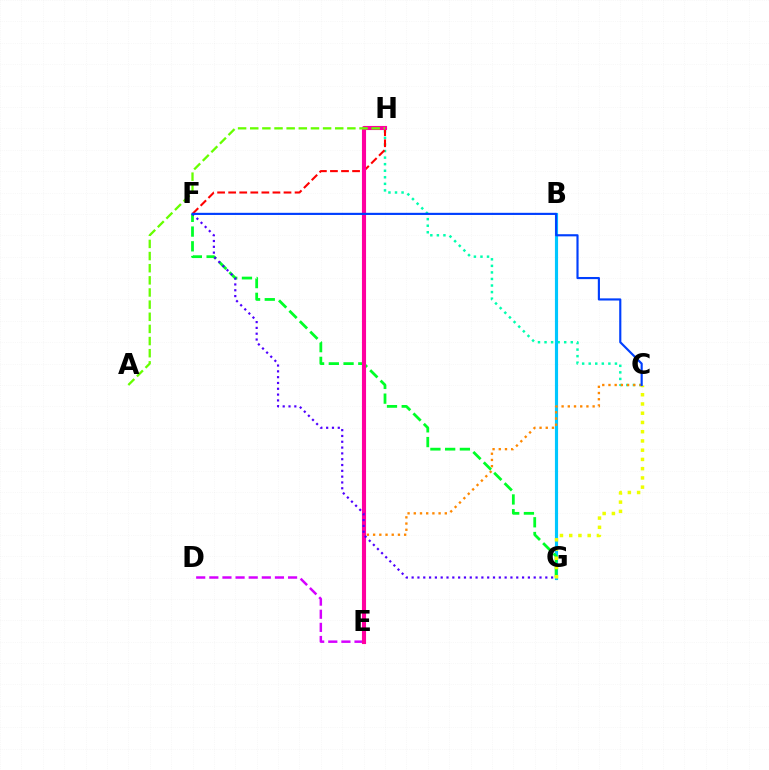{('C', 'H'): [{'color': '#00ffaf', 'line_style': 'dotted', 'thickness': 1.78}], ('B', 'G'): [{'color': '#00c7ff', 'line_style': 'solid', 'thickness': 2.26}], ('C', 'E'): [{'color': '#ff8800', 'line_style': 'dotted', 'thickness': 1.69}], ('F', 'G'): [{'color': '#00ff27', 'line_style': 'dashed', 'thickness': 2.0}, {'color': '#4f00ff', 'line_style': 'dotted', 'thickness': 1.58}], ('D', 'E'): [{'color': '#d600ff', 'line_style': 'dashed', 'thickness': 1.78}], ('F', 'H'): [{'color': '#ff0000', 'line_style': 'dashed', 'thickness': 1.5}], ('C', 'G'): [{'color': '#eeff00', 'line_style': 'dotted', 'thickness': 2.51}], ('E', 'H'): [{'color': '#ff00a0', 'line_style': 'solid', 'thickness': 2.96}], ('A', 'H'): [{'color': '#66ff00', 'line_style': 'dashed', 'thickness': 1.65}], ('C', 'F'): [{'color': '#003fff', 'line_style': 'solid', 'thickness': 1.55}]}